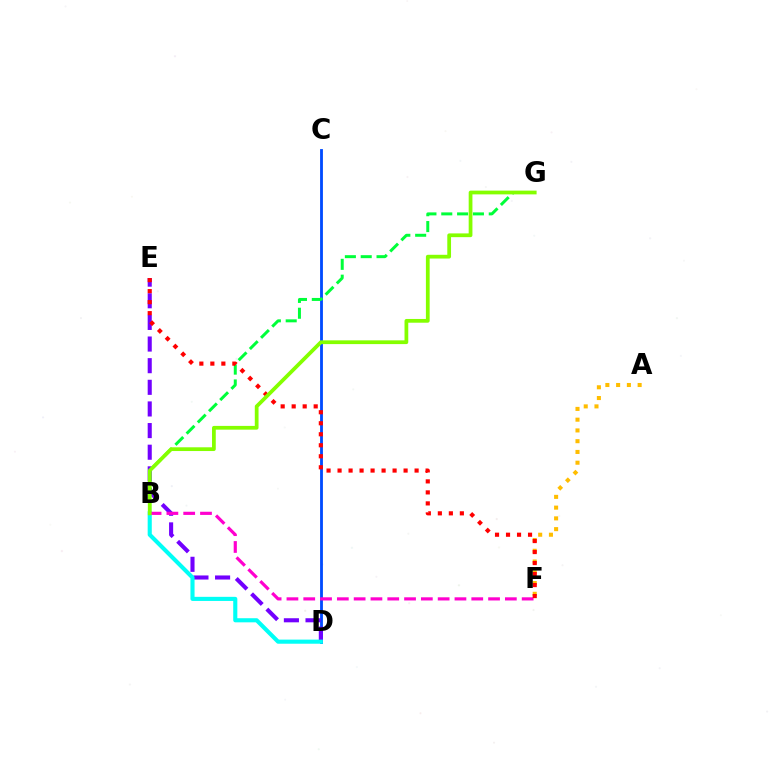{('C', 'D'): [{'color': '#004bff', 'line_style': 'solid', 'thickness': 2.03}], ('D', 'E'): [{'color': '#7200ff', 'line_style': 'dashed', 'thickness': 2.94}], ('A', 'F'): [{'color': '#ffbd00', 'line_style': 'dotted', 'thickness': 2.92}], ('B', 'G'): [{'color': '#00ff39', 'line_style': 'dashed', 'thickness': 2.15}, {'color': '#84ff00', 'line_style': 'solid', 'thickness': 2.7}], ('B', 'D'): [{'color': '#00fff6', 'line_style': 'solid', 'thickness': 2.96}], ('B', 'F'): [{'color': '#ff00cf', 'line_style': 'dashed', 'thickness': 2.28}], ('E', 'F'): [{'color': '#ff0000', 'line_style': 'dotted', 'thickness': 2.99}]}